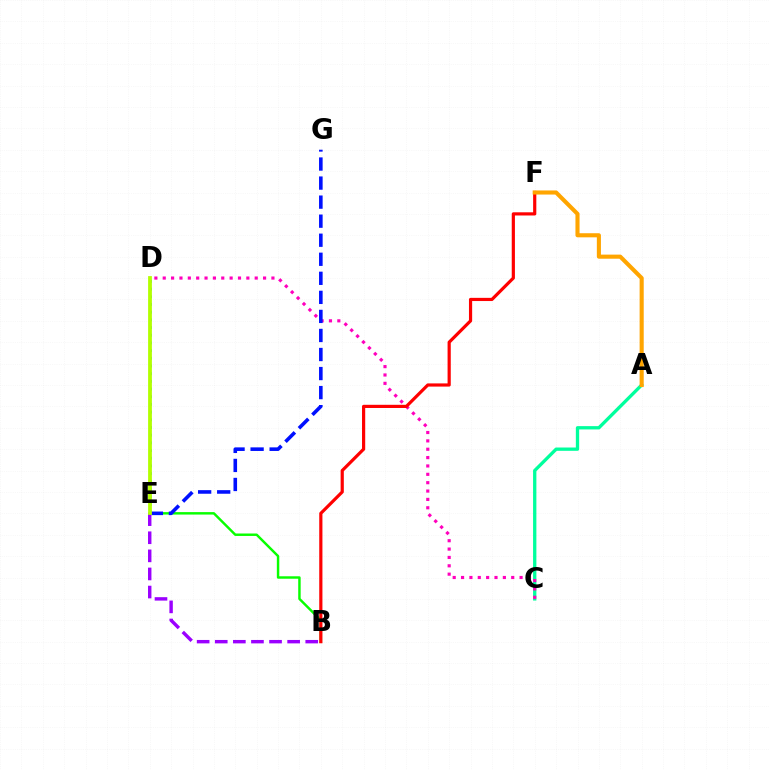{('B', 'E'): [{'color': '#08ff00', 'line_style': 'solid', 'thickness': 1.76}, {'color': '#9b00ff', 'line_style': 'dashed', 'thickness': 2.46}], ('D', 'E'): [{'color': '#00b5ff', 'line_style': 'dotted', 'thickness': 2.09}, {'color': '#b3ff00', 'line_style': 'solid', 'thickness': 2.73}], ('A', 'C'): [{'color': '#00ff9d', 'line_style': 'solid', 'thickness': 2.38}], ('C', 'D'): [{'color': '#ff00bd', 'line_style': 'dotted', 'thickness': 2.27}], ('E', 'G'): [{'color': '#0010ff', 'line_style': 'dashed', 'thickness': 2.59}], ('B', 'F'): [{'color': '#ff0000', 'line_style': 'solid', 'thickness': 2.3}], ('A', 'F'): [{'color': '#ffa500', 'line_style': 'solid', 'thickness': 2.95}]}